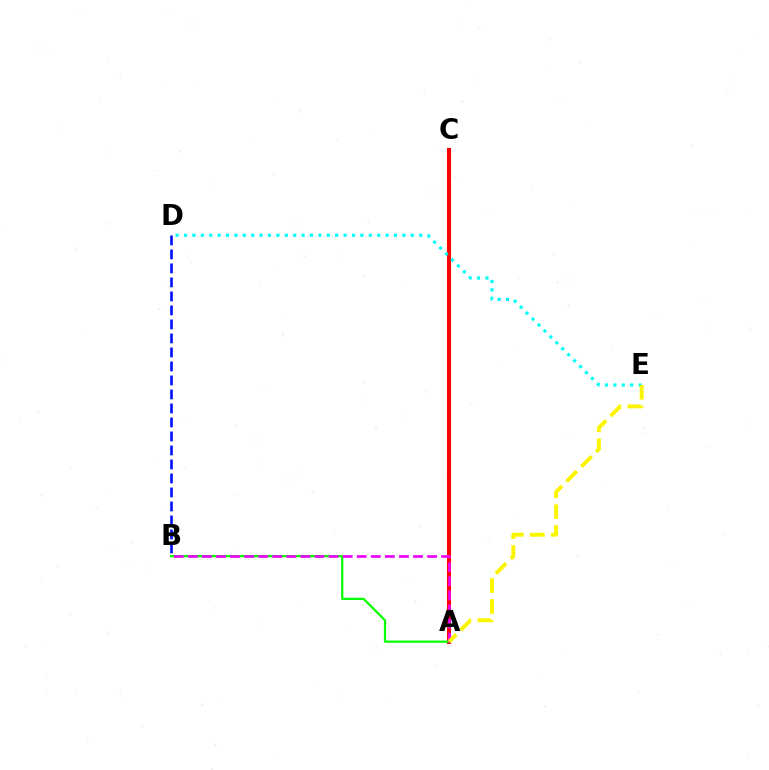{('A', 'C'): [{'color': '#ff0000', 'line_style': 'solid', 'thickness': 2.95}], ('B', 'D'): [{'color': '#0010ff', 'line_style': 'dashed', 'thickness': 1.9}], ('A', 'B'): [{'color': '#08ff00', 'line_style': 'solid', 'thickness': 1.61}, {'color': '#ee00ff', 'line_style': 'dashed', 'thickness': 1.91}], ('D', 'E'): [{'color': '#00fff6', 'line_style': 'dotted', 'thickness': 2.28}], ('A', 'E'): [{'color': '#fcf500', 'line_style': 'dashed', 'thickness': 2.84}]}